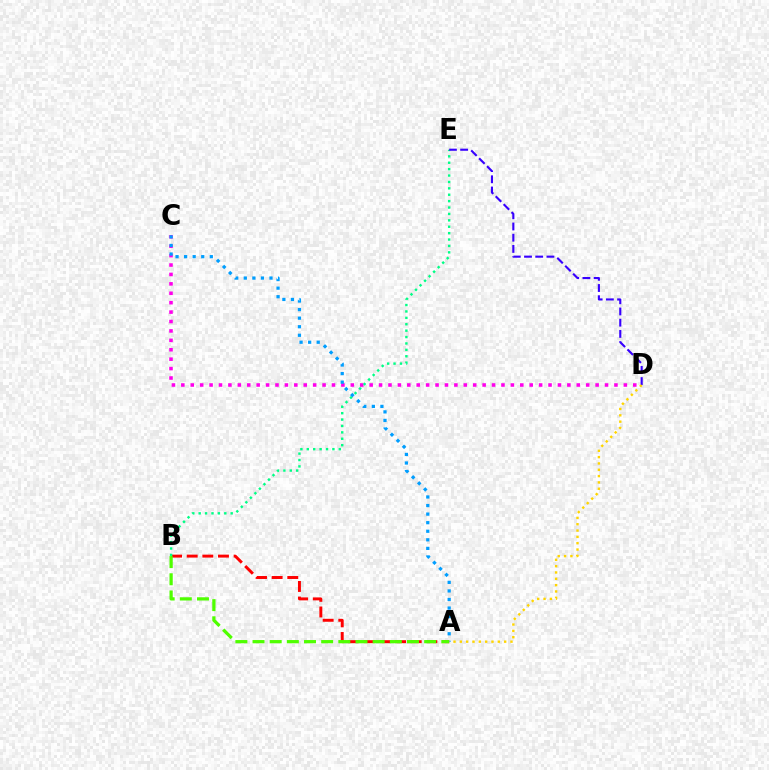{('A', 'B'): [{'color': '#ff0000', 'line_style': 'dashed', 'thickness': 2.12}, {'color': '#4fff00', 'line_style': 'dashed', 'thickness': 2.33}], ('C', 'D'): [{'color': '#ff00ed', 'line_style': 'dotted', 'thickness': 2.56}], ('B', 'E'): [{'color': '#00ff86', 'line_style': 'dotted', 'thickness': 1.74}], ('A', 'C'): [{'color': '#009eff', 'line_style': 'dotted', 'thickness': 2.33}], ('D', 'E'): [{'color': '#3700ff', 'line_style': 'dashed', 'thickness': 1.52}], ('A', 'D'): [{'color': '#ffd500', 'line_style': 'dotted', 'thickness': 1.72}]}